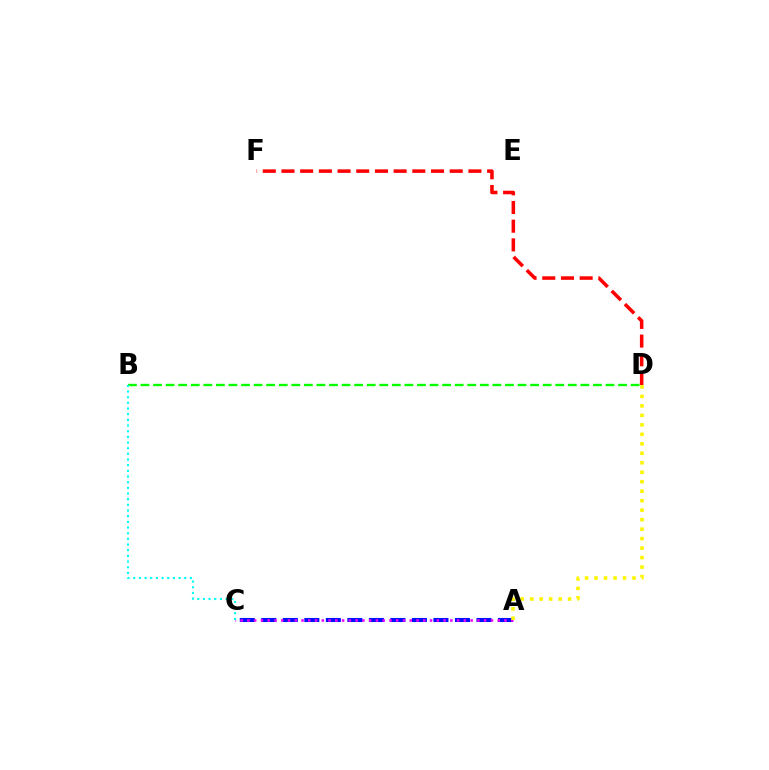{('A', 'C'): [{'color': '#0010ff', 'line_style': 'dashed', 'thickness': 2.92}, {'color': '#ee00ff', 'line_style': 'dotted', 'thickness': 1.84}], ('B', 'D'): [{'color': '#08ff00', 'line_style': 'dashed', 'thickness': 1.71}], ('B', 'C'): [{'color': '#00fff6', 'line_style': 'dotted', 'thickness': 1.54}], ('D', 'F'): [{'color': '#ff0000', 'line_style': 'dashed', 'thickness': 2.54}], ('A', 'D'): [{'color': '#fcf500', 'line_style': 'dotted', 'thickness': 2.58}]}